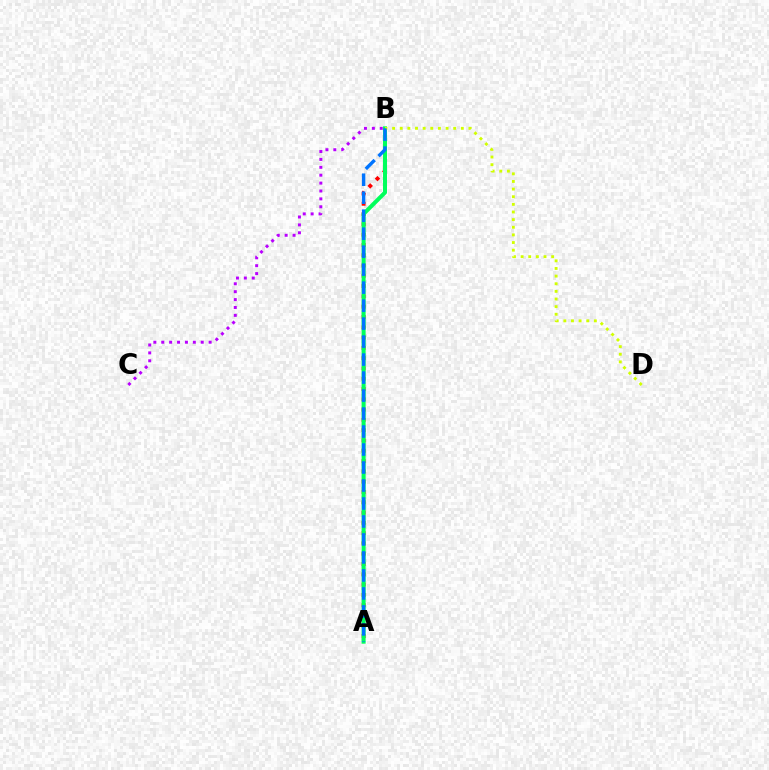{('A', 'B'): [{'color': '#ff0000', 'line_style': 'dotted', 'thickness': 2.8}, {'color': '#00ff5c', 'line_style': 'solid', 'thickness': 2.9}, {'color': '#0074ff', 'line_style': 'dashed', 'thickness': 2.44}], ('B', 'D'): [{'color': '#d1ff00', 'line_style': 'dotted', 'thickness': 2.07}], ('B', 'C'): [{'color': '#b900ff', 'line_style': 'dotted', 'thickness': 2.15}]}